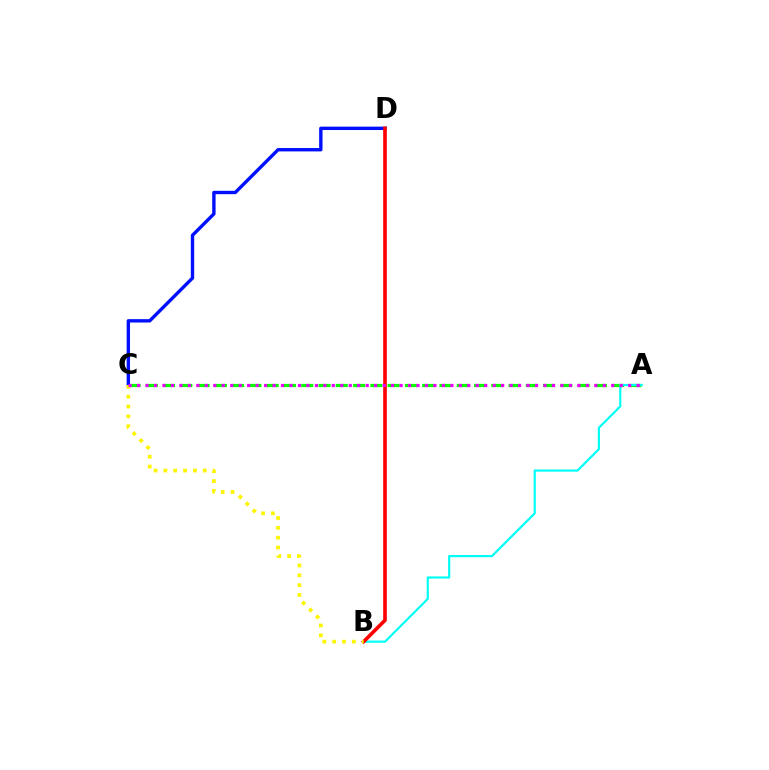{('A', 'C'): [{'color': '#08ff00', 'line_style': 'dashed', 'thickness': 2.35}, {'color': '#ee00ff', 'line_style': 'dotted', 'thickness': 2.3}], ('A', 'B'): [{'color': '#00fff6', 'line_style': 'solid', 'thickness': 1.57}], ('C', 'D'): [{'color': '#0010ff', 'line_style': 'solid', 'thickness': 2.43}], ('B', 'D'): [{'color': '#ff0000', 'line_style': 'solid', 'thickness': 2.62}], ('B', 'C'): [{'color': '#fcf500', 'line_style': 'dotted', 'thickness': 2.67}]}